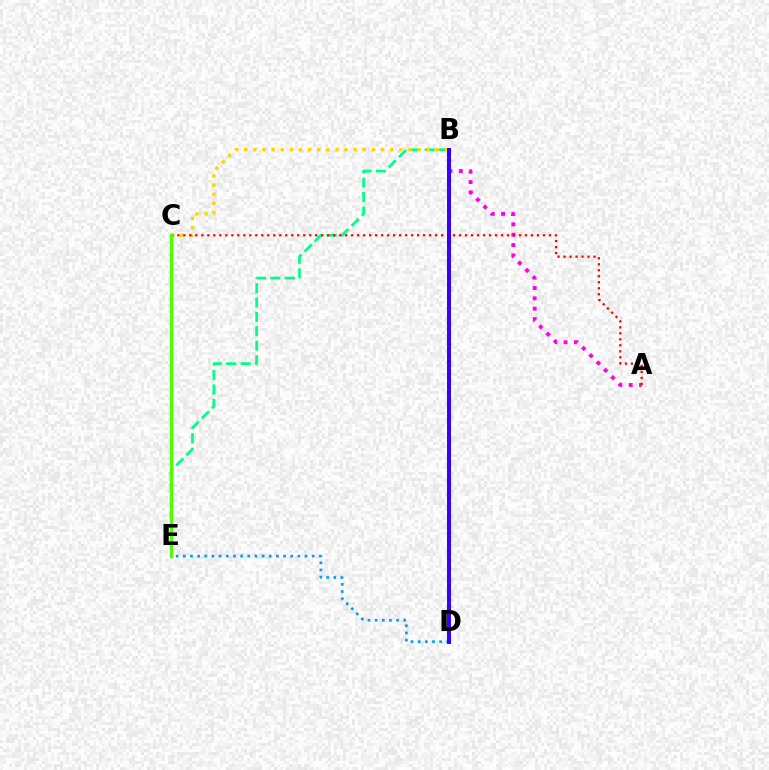{('B', 'E'): [{'color': '#00ff86', 'line_style': 'dashed', 'thickness': 1.96}], ('B', 'C'): [{'color': '#ffd500', 'line_style': 'dotted', 'thickness': 2.48}], ('A', 'B'): [{'color': '#ff00ed', 'line_style': 'dotted', 'thickness': 2.81}], ('A', 'C'): [{'color': '#ff0000', 'line_style': 'dotted', 'thickness': 1.63}], ('C', 'E'): [{'color': '#4fff00', 'line_style': 'solid', 'thickness': 2.35}], ('D', 'E'): [{'color': '#009eff', 'line_style': 'dotted', 'thickness': 1.95}], ('B', 'D'): [{'color': '#3700ff', 'line_style': 'solid', 'thickness': 2.89}]}